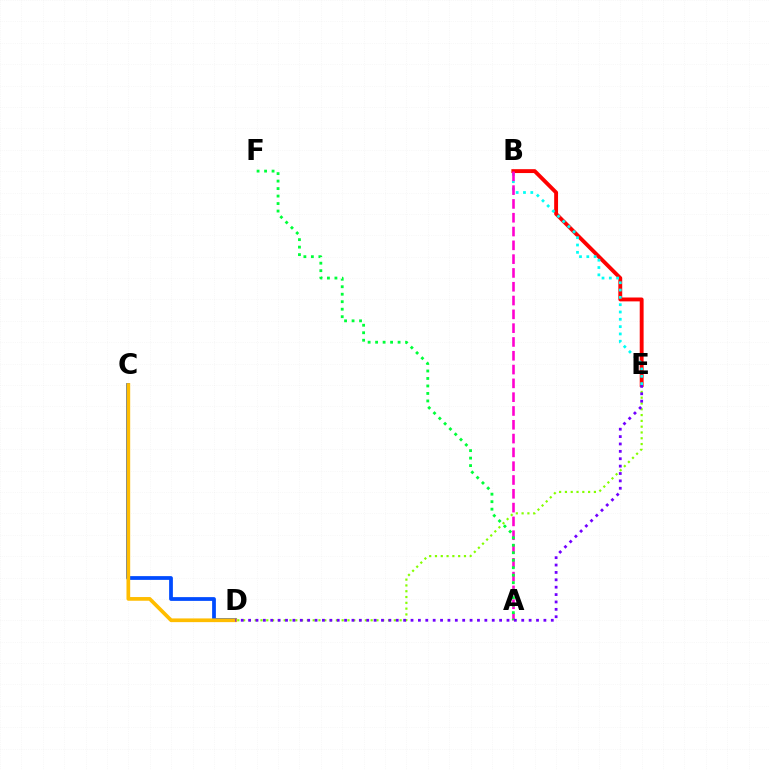{('C', 'D'): [{'color': '#004bff', 'line_style': 'solid', 'thickness': 2.71}, {'color': '#ffbd00', 'line_style': 'solid', 'thickness': 2.67}], ('B', 'E'): [{'color': '#ff0000', 'line_style': 'solid', 'thickness': 2.79}, {'color': '#00fff6', 'line_style': 'dotted', 'thickness': 1.99}], ('A', 'B'): [{'color': '#ff00cf', 'line_style': 'dashed', 'thickness': 1.88}], ('D', 'E'): [{'color': '#84ff00', 'line_style': 'dotted', 'thickness': 1.58}, {'color': '#7200ff', 'line_style': 'dotted', 'thickness': 2.01}], ('A', 'F'): [{'color': '#00ff39', 'line_style': 'dotted', 'thickness': 2.03}]}